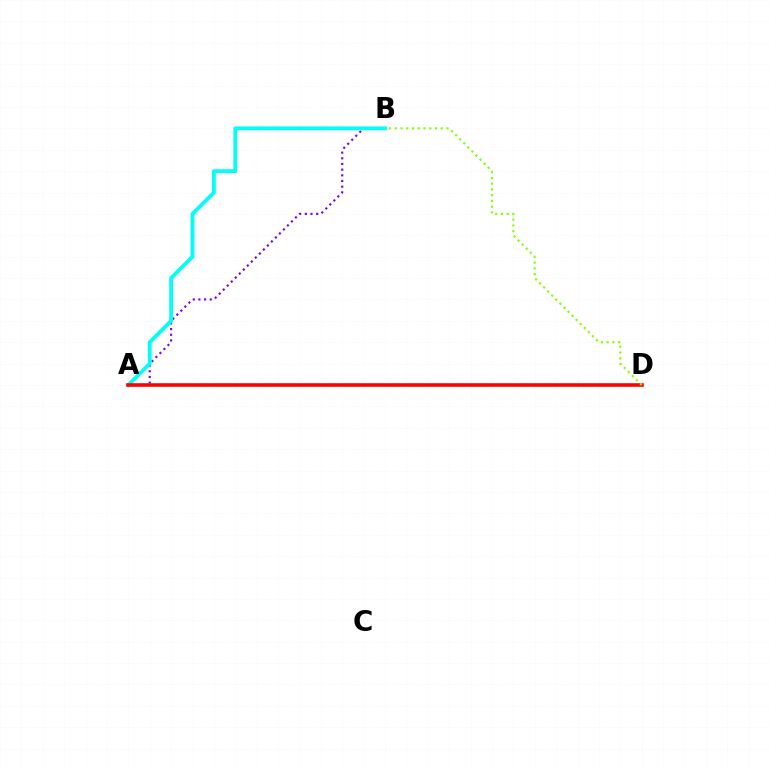{('A', 'B'): [{'color': '#7200ff', 'line_style': 'dotted', 'thickness': 1.54}, {'color': '#00fff6', 'line_style': 'solid', 'thickness': 2.75}], ('A', 'D'): [{'color': '#ff0000', 'line_style': 'solid', 'thickness': 2.58}], ('B', 'D'): [{'color': '#84ff00', 'line_style': 'dotted', 'thickness': 1.56}]}